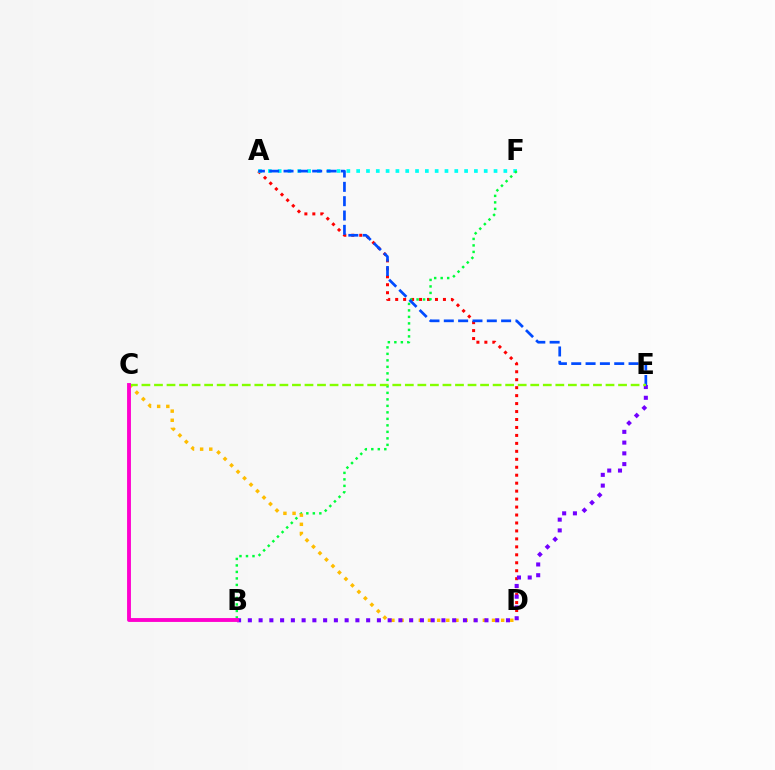{('A', 'D'): [{'color': '#ff0000', 'line_style': 'dotted', 'thickness': 2.16}], ('A', 'F'): [{'color': '#00fff6', 'line_style': 'dotted', 'thickness': 2.67}], ('B', 'F'): [{'color': '#00ff39', 'line_style': 'dotted', 'thickness': 1.77}], ('A', 'E'): [{'color': '#004bff', 'line_style': 'dashed', 'thickness': 1.95}], ('C', 'D'): [{'color': '#ffbd00', 'line_style': 'dotted', 'thickness': 2.49}], ('B', 'E'): [{'color': '#7200ff', 'line_style': 'dotted', 'thickness': 2.92}], ('C', 'E'): [{'color': '#84ff00', 'line_style': 'dashed', 'thickness': 1.7}], ('B', 'C'): [{'color': '#ff00cf', 'line_style': 'solid', 'thickness': 2.78}]}